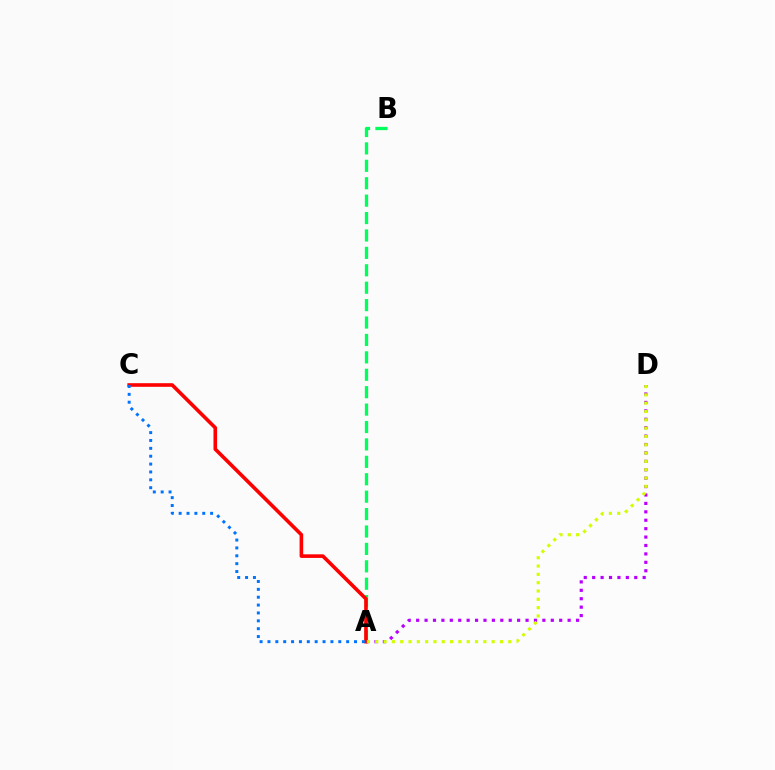{('A', 'D'): [{'color': '#b900ff', 'line_style': 'dotted', 'thickness': 2.29}, {'color': '#d1ff00', 'line_style': 'dotted', 'thickness': 2.26}], ('A', 'B'): [{'color': '#00ff5c', 'line_style': 'dashed', 'thickness': 2.37}], ('A', 'C'): [{'color': '#ff0000', 'line_style': 'solid', 'thickness': 2.6}, {'color': '#0074ff', 'line_style': 'dotted', 'thickness': 2.14}]}